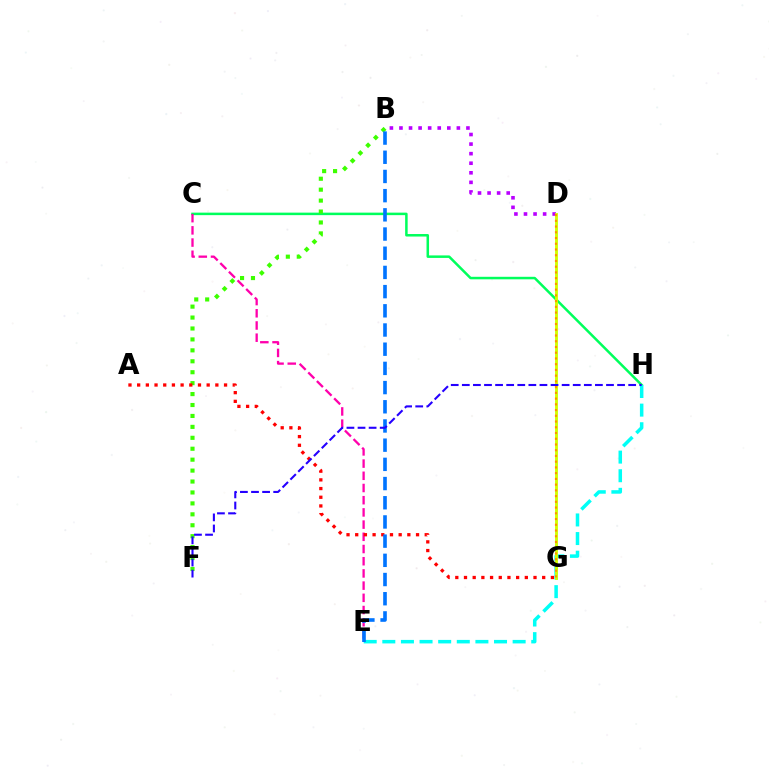{('C', 'H'): [{'color': '#00ff5c', 'line_style': 'solid', 'thickness': 1.81}], ('B', 'F'): [{'color': '#3dff00', 'line_style': 'dotted', 'thickness': 2.97}], ('C', 'E'): [{'color': '#ff00ac', 'line_style': 'dashed', 'thickness': 1.66}], ('B', 'D'): [{'color': '#b900ff', 'line_style': 'dotted', 'thickness': 2.6}], ('E', 'H'): [{'color': '#00fff6', 'line_style': 'dashed', 'thickness': 2.53}], ('D', 'G'): [{'color': '#d1ff00', 'line_style': 'solid', 'thickness': 2.07}, {'color': '#ff9400', 'line_style': 'dotted', 'thickness': 1.56}], ('A', 'G'): [{'color': '#ff0000', 'line_style': 'dotted', 'thickness': 2.36}], ('B', 'E'): [{'color': '#0074ff', 'line_style': 'dashed', 'thickness': 2.61}], ('F', 'H'): [{'color': '#2500ff', 'line_style': 'dashed', 'thickness': 1.51}]}